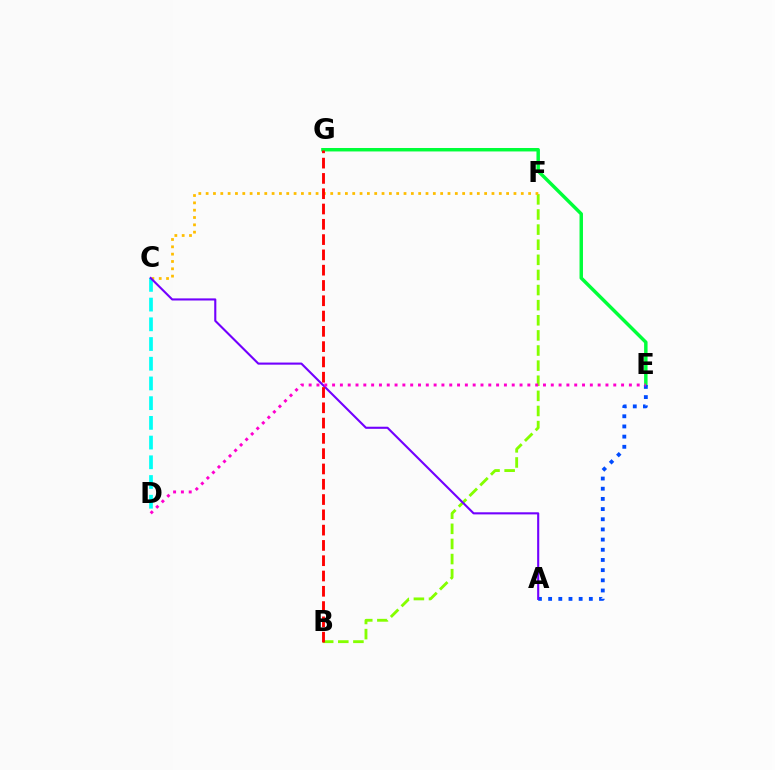{('E', 'G'): [{'color': '#00ff39', 'line_style': 'solid', 'thickness': 2.49}], ('A', 'E'): [{'color': '#004bff', 'line_style': 'dotted', 'thickness': 2.76}], ('C', 'D'): [{'color': '#00fff6', 'line_style': 'dashed', 'thickness': 2.68}], ('B', 'F'): [{'color': '#84ff00', 'line_style': 'dashed', 'thickness': 2.05}], ('C', 'F'): [{'color': '#ffbd00', 'line_style': 'dotted', 'thickness': 1.99}], ('A', 'C'): [{'color': '#7200ff', 'line_style': 'solid', 'thickness': 1.52}], ('D', 'E'): [{'color': '#ff00cf', 'line_style': 'dotted', 'thickness': 2.12}], ('B', 'G'): [{'color': '#ff0000', 'line_style': 'dashed', 'thickness': 2.08}]}